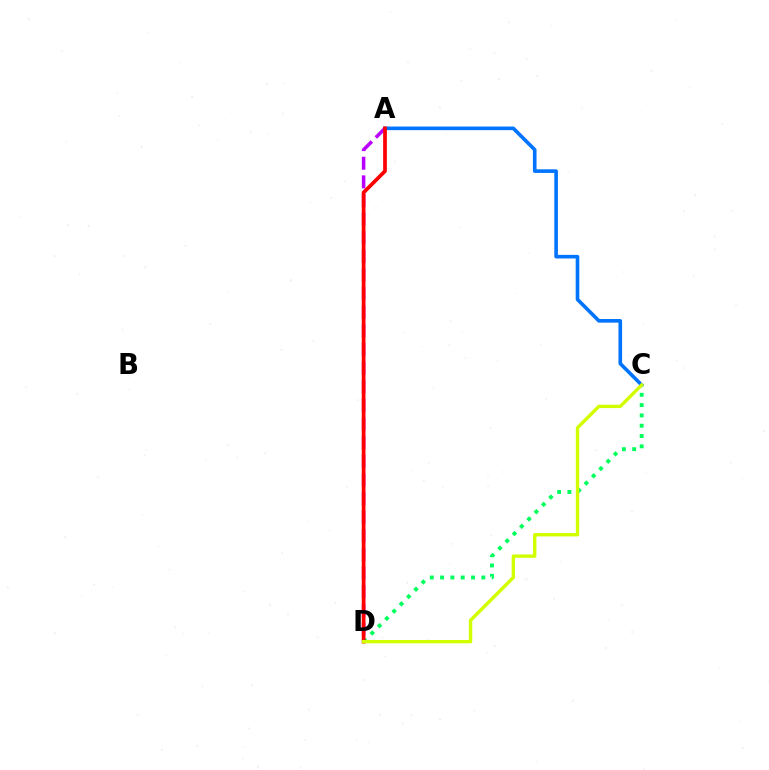{('A', 'C'): [{'color': '#0074ff', 'line_style': 'solid', 'thickness': 2.6}], ('C', 'D'): [{'color': '#00ff5c', 'line_style': 'dotted', 'thickness': 2.8}, {'color': '#d1ff00', 'line_style': 'solid', 'thickness': 2.42}], ('A', 'D'): [{'color': '#b900ff', 'line_style': 'dashed', 'thickness': 2.53}, {'color': '#ff0000', 'line_style': 'solid', 'thickness': 2.68}]}